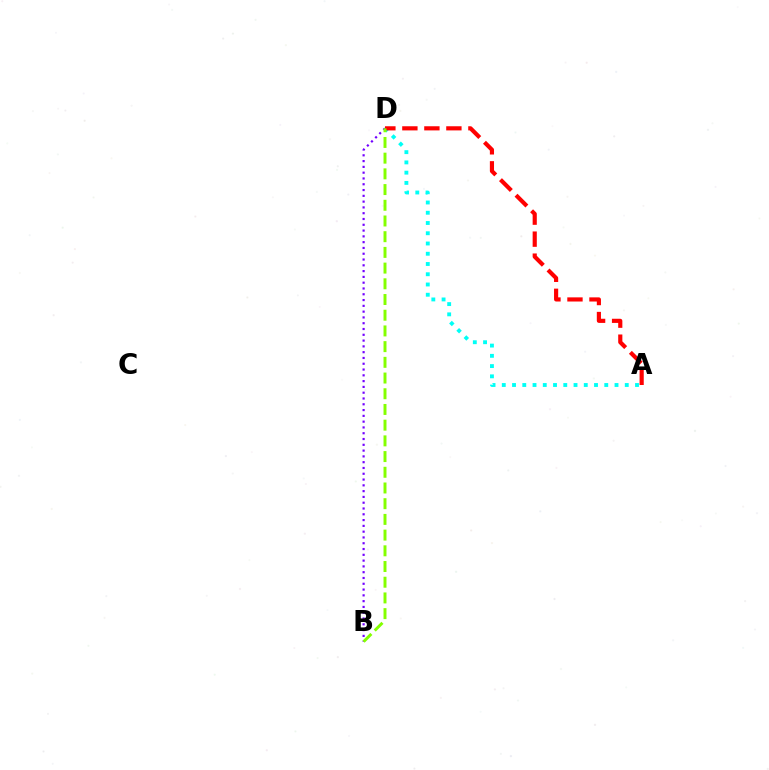{('B', 'D'): [{'color': '#7200ff', 'line_style': 'dotted', 'thickness': 1.57}, {'color': '#84ff00', 'line_style': 'dashed', 'thickness': 2.13}], ('A', 'D'): [{'color': '#00fff6', 'line_style': 'dotted', 'thickness': 2.78}, {'color': '#ff0000', 'line_style': 'dashed', 'thickness': 2.99}]}